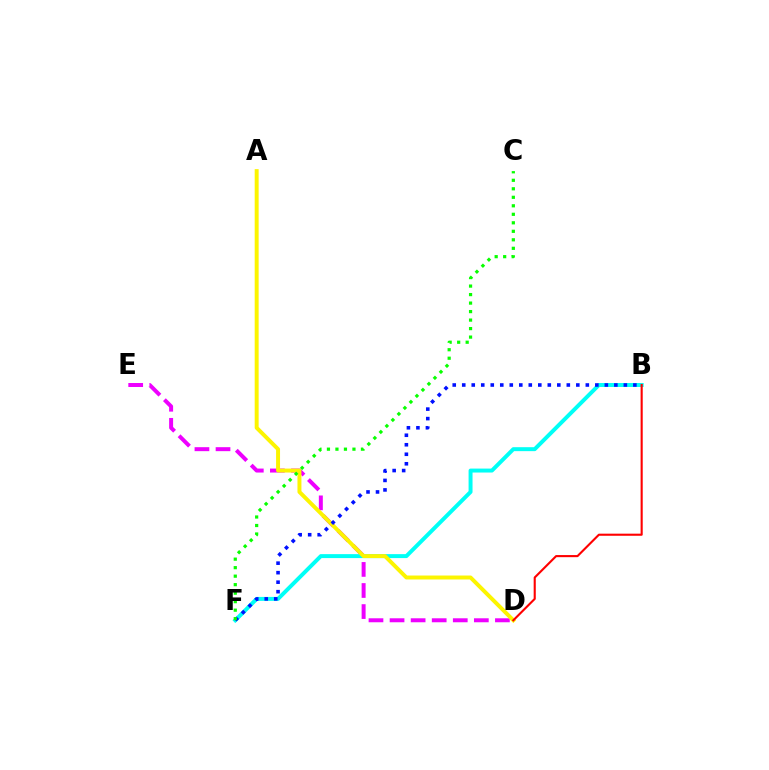{('D', 'E'): [{'color': '#ee00ff', 'line_style': 'dashed', 'thickness': 2.86}], ('B', 'F'): [{'color': '#00fff6', 'line_style': 'solid', 'thickness': 2.85}, {'color': '#0010ff', 'line_style': 'dotted', 'thickness': 2.58}], ('A', 'D'): [{'color': '#fcf500', 'line_style': 'solid', 'thickness': 2.84}], ('B', 'D'): [{'color': '#ff0000', 'line_style': 'solid', 'thickness': 1.52}], ('C', 'F'): [{'color': '#08ff00', 'line_style': 'dotted', 'thickness': 2.31}]}